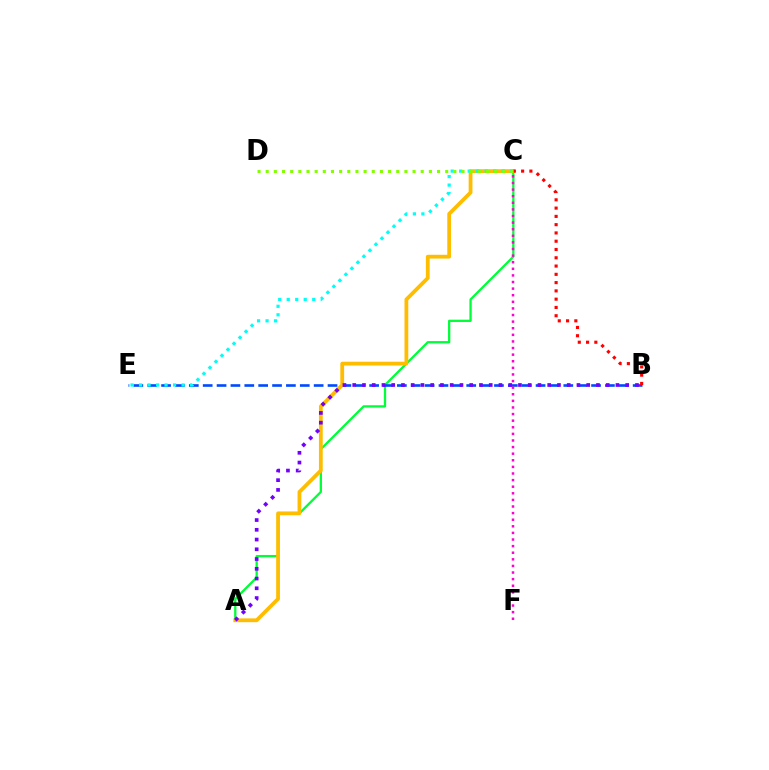{('A', 'C'): [{'color': '#00ff39', 'line_style': 'solid', 'thickness': 1.65}, {'color': '#ffbd00', 'line_style': 'solid', 'thickness': 2.72}], ('B', 'E'): [{'color': '#004bff', 'line_style': 'dashed', 'thickness': 1.88}], ('A', 'B'): [{'color': '#7200ff', 'line_style': 'dotted', 'thickness': 2.65}], ('C', 'E'): [{'color': '#00fff6', 'line_style': 'dotted', 'thickness': 2.31}], ('C', 'F'): [{'color': '#ff00cf', 'line_style': 'dotted', 'thickness': 1.79}], ('B', 'C'): [{'color': '#ff0000', 'line_style': 'dotted', 'thickness': 2.25}], ('C', 'D'): [{'color': '#84ff00', 'line_style': 'dotted', 'thickness': 2.22}]}